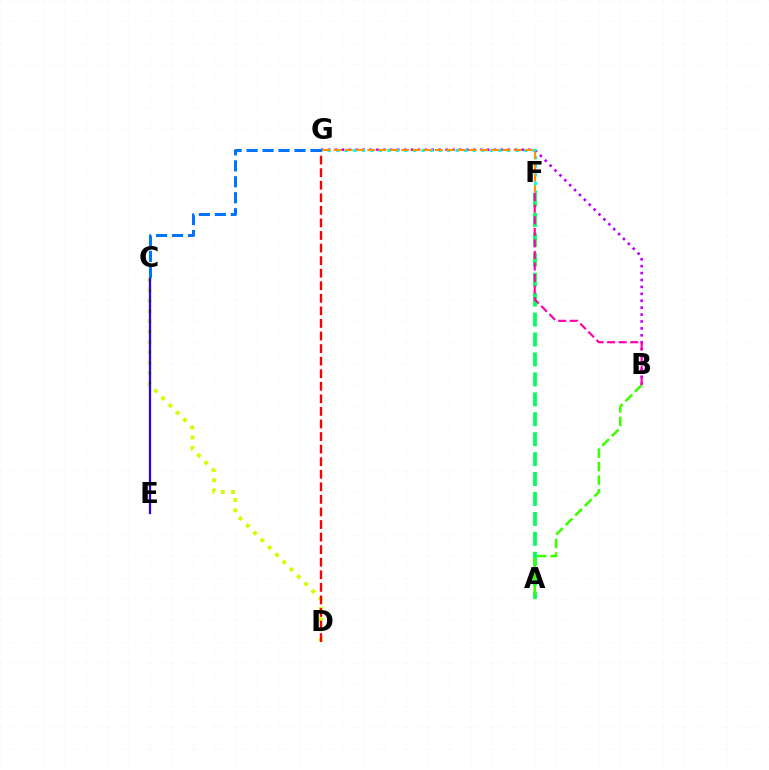{('B', 'G'): [{'color': '#b900ff', 'line_style': 'dotted', 'thickness': 1.88}], ('C', 'D'): [{'color': '#d1ff00', 'line_style': 'dotted', 'thickness': 2.8}], ('A', 'F'): [{'color': '#00ff5c', 'line_style': 'dashed', 'thickness': 2.71}], ('D', 'G'): [{'color': '#ff0000', 'line_style': 'dashed', 'thickness': 1.71}], ('C', 'E'): [{'color': '#2500ff', 'line_style': 'solid', 'thickness': 1.6}], ('A', 'B'): [{'color': '#3dff00', 'line_style': 'dashed', 'thickness': 1.84}], ('F', 'G'): [{'color': '#00fff6', 'line_style': 'dotted', 'thickness': 2.32}, {'color': '#ff9400', 'line_style': 'dashed', 'thickness': 1.53}], ('B', 'F'): [{'color': '#ff00ac', 'line_style': 'dashed', 'thickness': 1.57}], ('C', 'G'): [{'color': '#0074ff', 'line_style': 'dashed', 'thickness': 2.17}]}